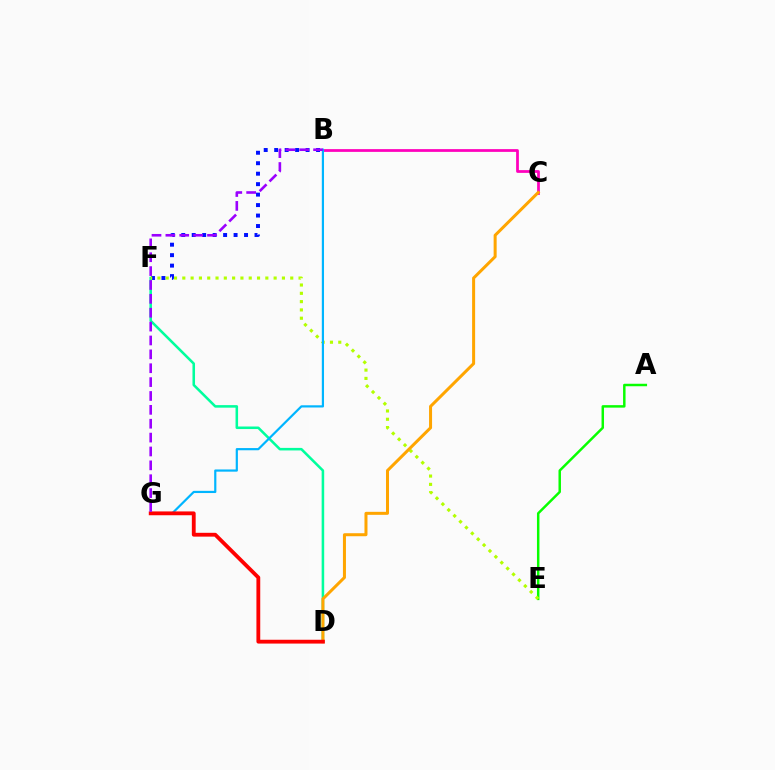{('B', 'F'): [{'color': '#0010ff', 'line_style': 'dotted', 'thickness': 2.84}], ('D', 'F'): [{'color': '#00ff9d', 'line_style': 'solid', 'thickness': 1.83}], ('A', 'E'): [{'color': '#08ff00', 'line_style': 'solid', 'thickness': 1.78}], ('B', 'C'): [{'color': '#ff00bd', 'line_style': 'solid', 'thickness': 1.98}], ('E', 'F'): [{'color': '#b3ff00', 'line_style': 'dotted', 'thickness': 2.26}], ('B', 'G'): [{'color': '#00b5ff', 'line_style': 'solid', 'thickness': 1.58}, {'color': '#9b00ff', 'line_style': 'dashed', 'thickness': 1.88}], ('C', 'D'): [{'color': '#ffa500', 'line_style': 'solid', 'thickness': 2.17}], ('D', 'G'): [{'color': '#ff0000', 'line_style': 'solid', 'thickness': 2.75}]}